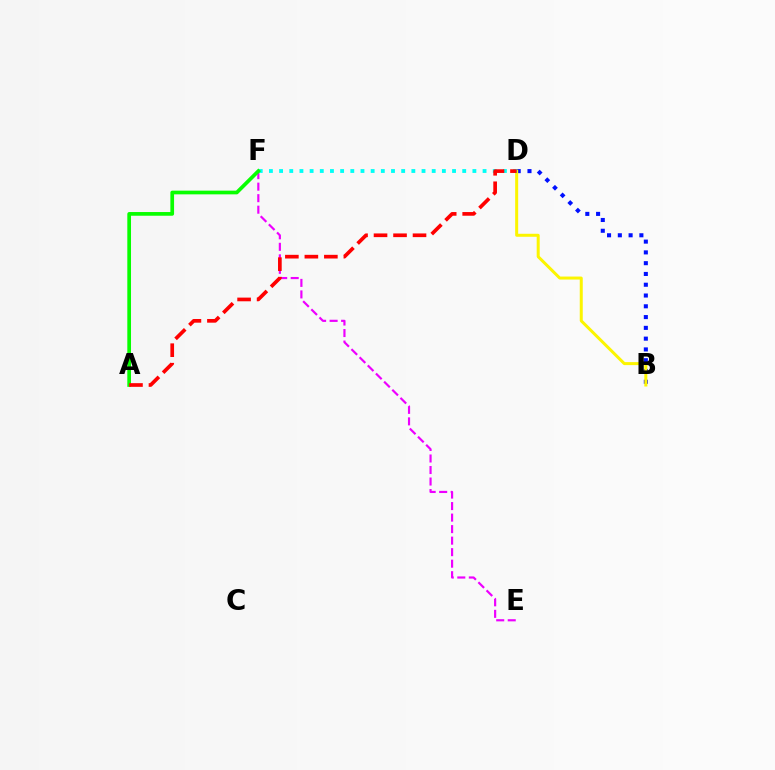{('B', 'D'): [{'color': '#0010ff', 'line_style': 'dotted', 'thickness': 2.93}, {'color': '#fcf500', 'line_style': 'solid', 'thickness': 2.16}], ('E', 'F'): [{'color': '#ee00ff', 'line_style': 'dashed', 'thickness': 1.56}], ('D', 'F'): [{'color': '#00fff6', 'line_style': 'dotted', 'thickness': 2.76}], ('A', 'F'): [{'color': '#08ff00', 'line_style': 'solid', 'thickness': 2.66}], ('A', 'D'): [{'color': '#ff0000', 'line_style': 'dashed', 'thickness': 2.65}]}